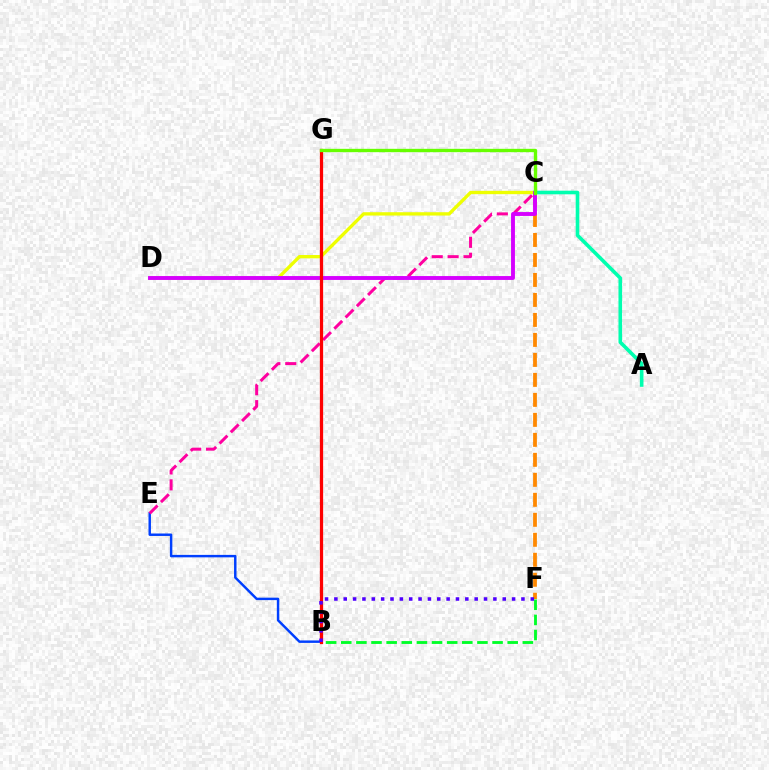{('B', 'E'): [{'color': '#003fff', 'line_style': 'solid', 'thickness': 1.77}], ('A', 'C'): [{'color': '#00ffaf', 'line_style': 'solid', 'thickness': 2.6}], ('C', 'D'): [{'color': '#eeff00', 'line_style': 'solid', 'thickness': 2.4}, {'color': '#d600ff', 'line_style': 'solid', 'thickness': 2.8}], ('C', 'F'): [{'color': '#ff8800', 'line_style': 'dashed', 'thickness': 2.72}], ('B', 'G'): [{'color': '#00c7ff', 'line_style': 'dashed', 'thickness': 1.97}, {'color': '#ff0000', 'line_style': 'solid', 'thickness': 2.34}], ('C', 'E'): [{'color': '#ff00a0', 'line_style': 'dashed', 'thickness': 2.16}], ('C', 'G'): [{'color': '#66ff00', 'line_style': 'solid', 'thickness': 2.41}], ('B', 'F'): [{'color': '#00ff27', 'line_style': 'dashed', 'thickness': 2.06}, {'color': '#4f00ff', 'line_style': 'dotted', 'thickness': 2.54}]}